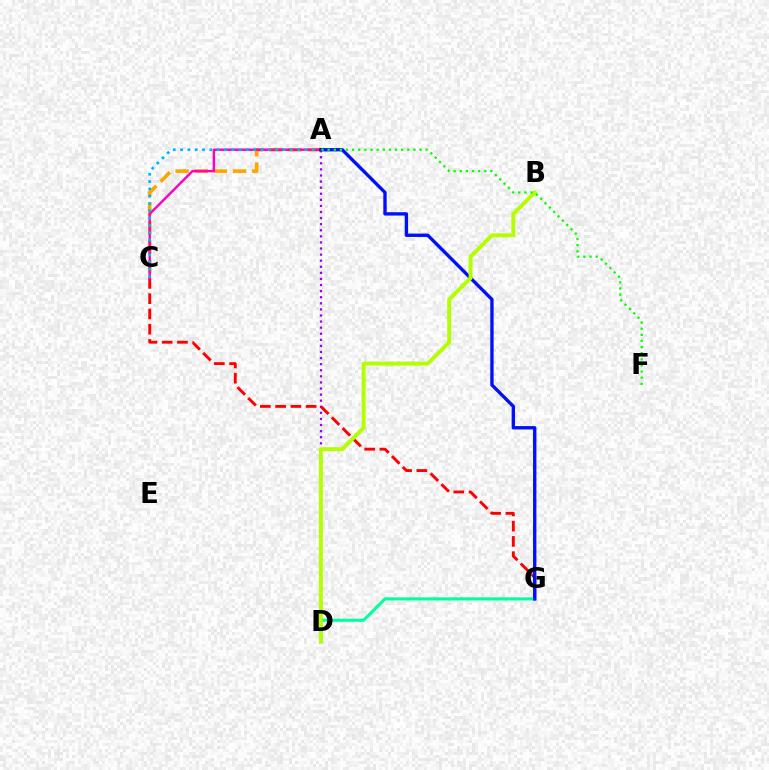{('D', 'G'): [{'color': '#00ff9d', 'line_style': 'solid', 'thickness': 2.22}], ('A', 'D'): [{'color': '#9b00ff', 'line_style': 'dotted', 'thickness': 1.65}], ('A', 'C'): [{'color': '#ffa500', 'line_style': 'dashed', 'thickness': 2.61}, {'color': '#ff00bd', 'line_style': 'solid', 'thickness': 1.75}, {'color': '#00b5ff', 'line_style': 'dotted', 'thickness': 1.99}], ('C', 'G'): [{'color': '#ff0000', 'line_style': 'dashed', 'thickness': 2.07}], ('A', 'G'): [{'color': '#0010ff', 'line_style': 'solid', 'thickness': 2.42}], ('B', 'D'): [{'color': '#b3ff00', 'line_style': 'solid', 'thickness': 2.82}], ('A', 'F'): [{'color': '#08ff00', 'line_style': 'dotted', 'thickness': 1.67}]}